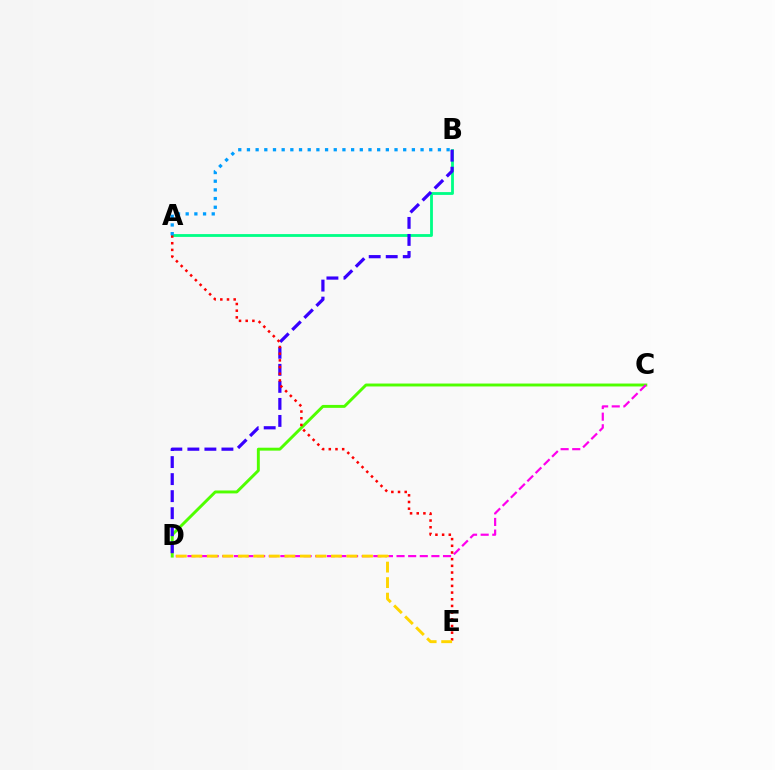{('C', 'D'): [{'color': '#4fff00', 'line_style': 'solid', 'thickness': 2.1}, {'color': '#ff00ed', 'line_style': 'dashed', 'thickness': 1.58}], ('A', 'B'): [{'color': '#00ff86', 'line_style': 'solid', 'thickness': 2.03}, {'color': '#009eff', 'line_style': 'dotted', 'thickness': 2.36}], ('B', 'D'): [{'color': '#3700ff', 'line_style': 'dashed', 'thickness': 2.31}], ('A', 'E'): [{'color': '#ff0000', 'line_style': 'dotted', 'thickness': 1.82}], ('D', 'E'): [{'color': '#ffd500', 'line_style': 'dashed', 'thickness': 2.11}]}